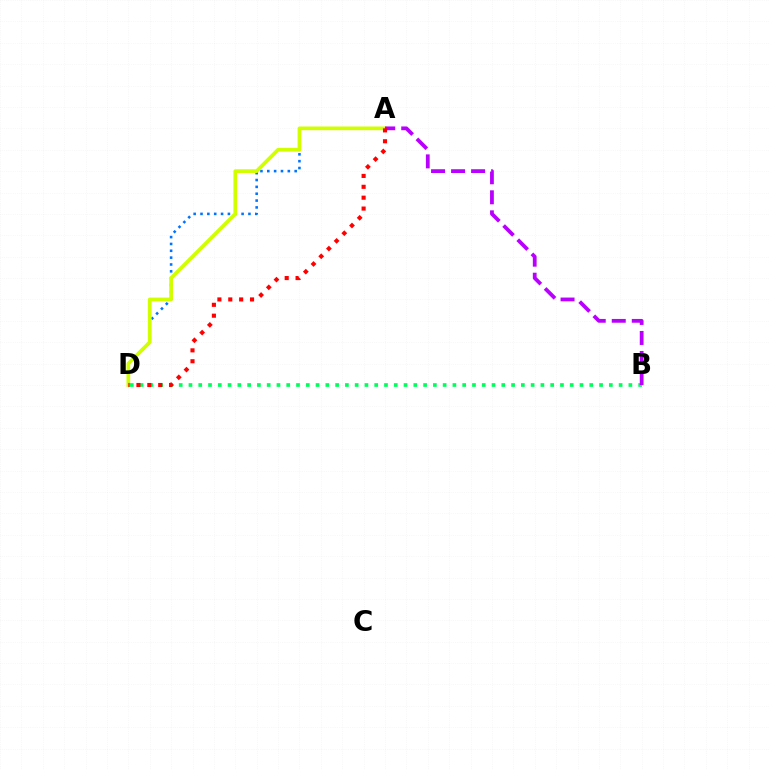{('A', 'D'): [{'color': '#0074ff', 'line_style': 'dotted', 'thickness': 1.86}, {'color': '#d1ff00', 'line_style': 'solid', 'thickness': 2.67}, {'color': '#ff0000', 'line_style': 'dotted', 'thickness': 2.96}], ('B', 'D'): [{'color': '#00ff5c', 'line_style': 'dotted', 'thickness': 2.66}], ('A', 'B'): [{'color': '#b900ff', 'line_style': 'dashed', 'thickness': 2.72}]}